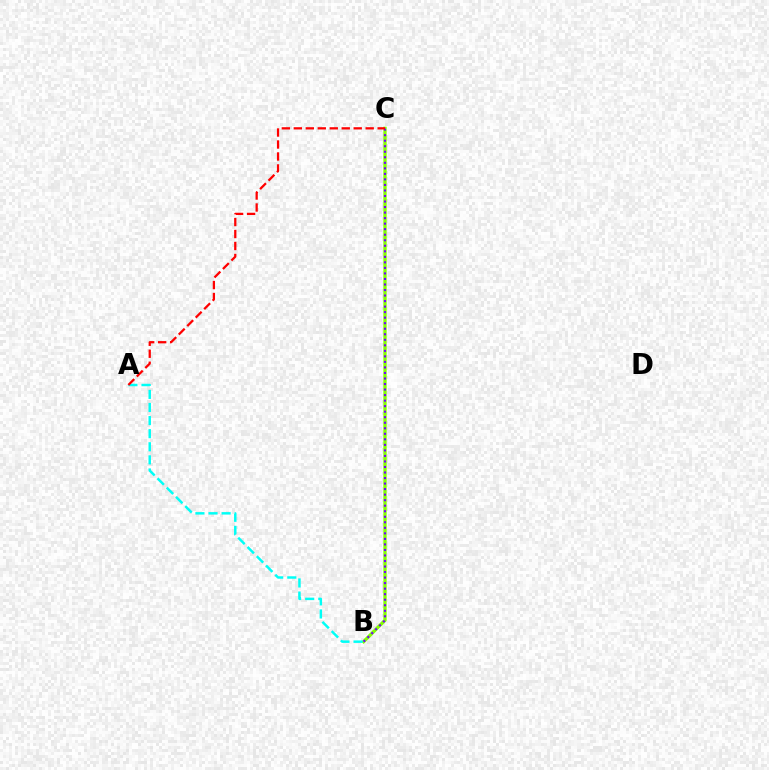{('B', 'C'): [{'color': '#84ff00', 'line_style': 'solid', 'thickness': 2.38}, {'color': '#7200ff', 'line_style': 'dotted', 'thickness': 1.5}], ('A', 'B'): [{'color': '#00fff6', 'line_style': 'dashed', 'thickness': 1.78}], ('A', 'C'): [{'color': '#ff0000', 'line_style': 'dashed', 'thickness': 1.63}]}